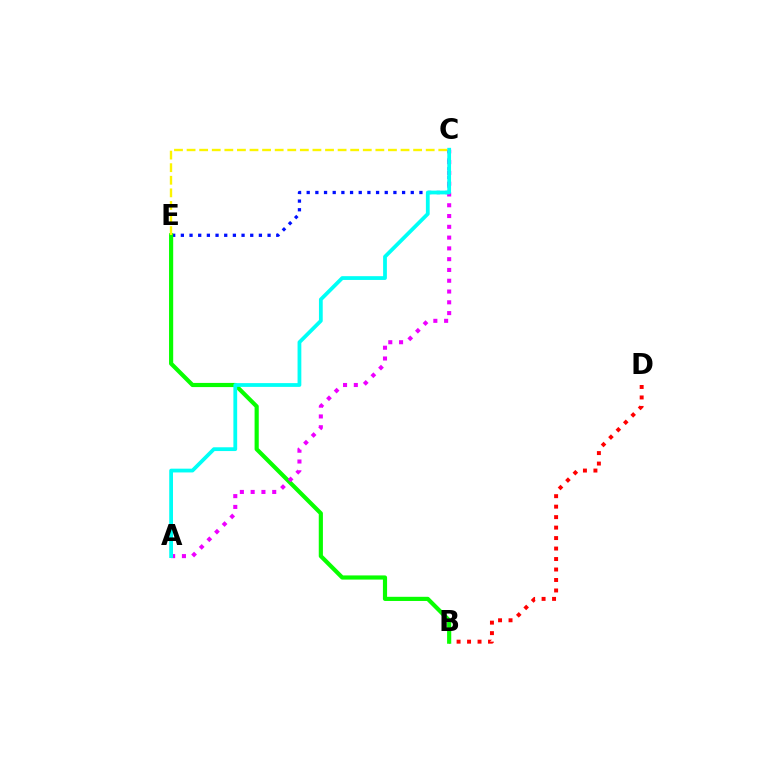{('C', 'E'): [{'color': '#0010ff', 'line_style': 'dotted', 'thickness': 2.36}, {'color': '#fcf500', 'line_style': 'dashed', 'thickness': 1.71}], ('B', 'D'): [{'color': '#ff0000', 'line_style': 'dotted', 'thickness': 2.85}], ('B', 'E'): [{'color': '#08ff00', 'line_style': 'solid', 'thickness': 3.0}], ('A', 'C'): [{'color': '#ee00ff', 'line_style': 'dotted', 'thickness': 2.93}, {'color': '#00fff6', 'line_style': 'solid', 'thickness': 2.72}]}